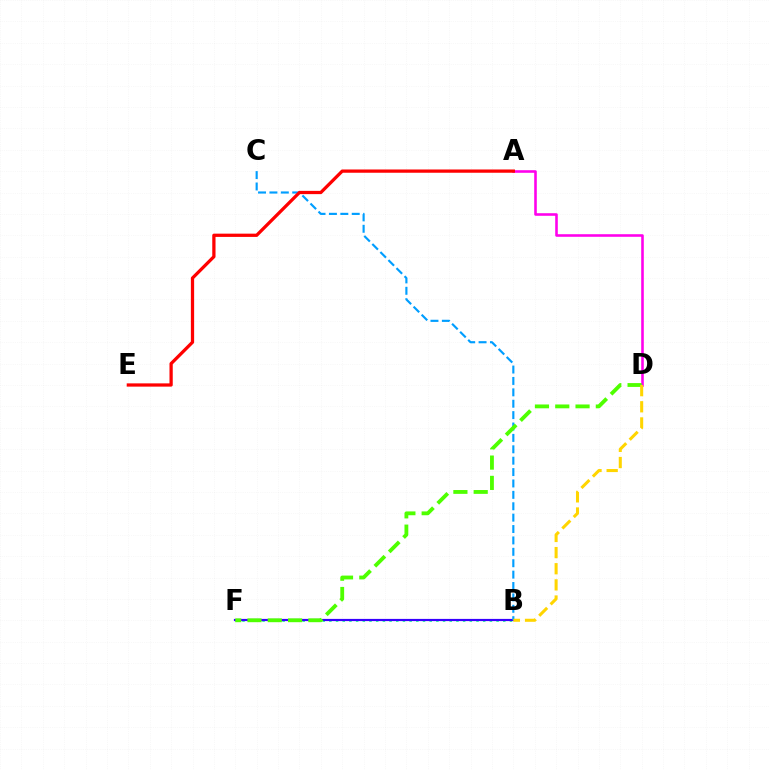{('A', 'D'): [{'color': '#ff00ed', 'line_style': 'solid', 'thickness': 1.86}], ('B', 'F'): [{'color': '#00ff86', 'line_style': 'dotted', 'thickness': 1.82}, {'color': '#3700ff', 'line_style': 'solid', 'thickness': 1.58}], ('B', 'C'): [{'color': '#009eff', 'line_style': 'dashed', 'thickness': 1.55}], ('D', 'F'): [{'color': '#4fff00', 'line_style': 'dashed', 'thickness': 2.76}], ('B', 'D'): [{'color': '#ffd500', 'line_style': 'dashed', 'thickness': 2.19}], ('A', 'E'): [{'color': '#ff0000', 'line_style': 'solid', 'thickness': 2.35}]}